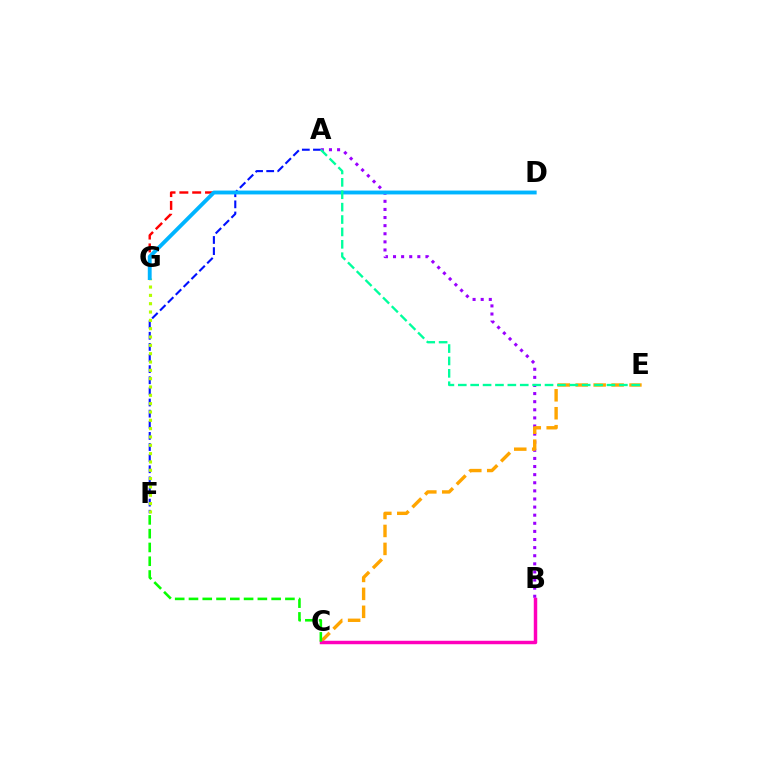{('A', 'F'): [{'color': '#0010ff', 'line_style': 'dashed', 'thickness': 1.51}], ('A', 'B'): [{'color': '#9b00ff', 'line_style': 'dotted', 'thickness': 2.2}], ('D', 'G'): [{'color': '#ff0000', 'line_style': 'dashed', 'thickness': 1.74}, {'color': '#00b5ff', 'line_style': 'solid', 'thickness': 2.78}], ('F', 'G'): [{'color': '#b3ff00', 'line_style': 'dotted', 'thickness': 2.26}], ('C', 'E'): [{'color': '#ffa500', 'line_style': 'dashed', 'thickness': 2.44}], ('B', 'C'): [{'color': '#ff00bd', 'line_style': 'solid', 'thickness': 2.49}], ('A', 'E'): [{'color': '#00ff9d', 'line_style': 'dashed', 'thickness': 1.68}], ('C', 'F'): [{'color': '#08ff00', 'line_style': 'dashed', 'thickness': 1.87}]}